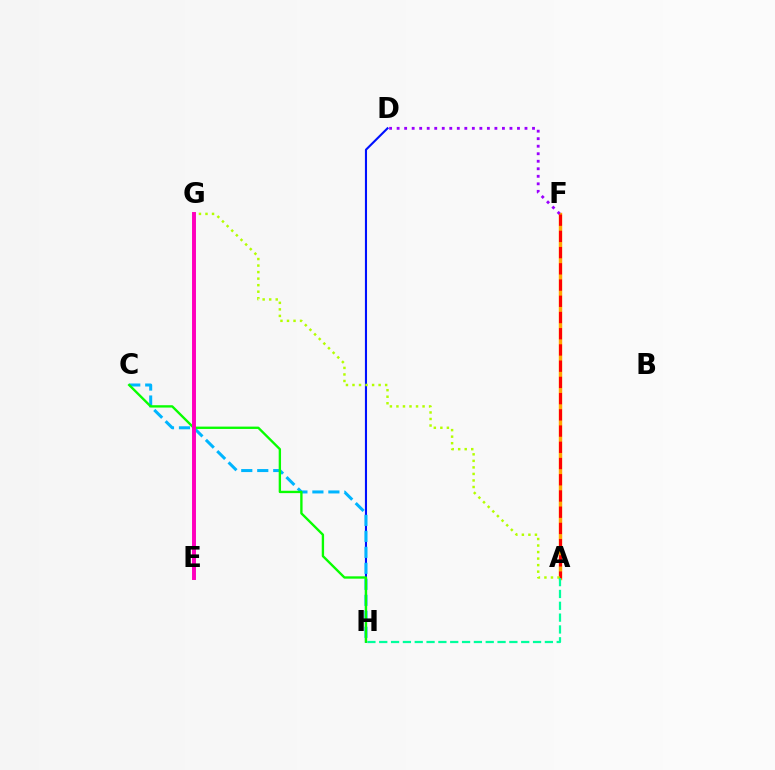{('A', 'F'): [{'color': '#ffa500', 'line_style': 'solid', 'thickness': 2.47}, {'color': '#ff0000', 'line_style': 'dashed', 'thickness': 2.2}], ('D', 'F'): [{'color': '#9b00ff', 'line_style': 'dotted', 'thickness': 2.04}], ('D', 'H'): [{'color': '#0010ff', 'line_style': 'solid', 'thickness': 1.52}], ('A', 'G'): [{'color': '#b3ff00', 'line_style': 'dotted', 'thickness': 1.77}], ('C', 'H'): [{'color': '#00b5ff', 'line_style': 'dashed', 'thickness': 2.17}, {'color': '#08ff00', 'line_style': 'solid', 'thickness': 1.7}], ('A', 'H'): [{'color': '#00ff9d', 'line_style': 'dashed', 'thickness': 1.61}], ('E', 'G'): [{'color': '#ff00bd', 'line_style': 'solid', 'thickness': 2.84}]}